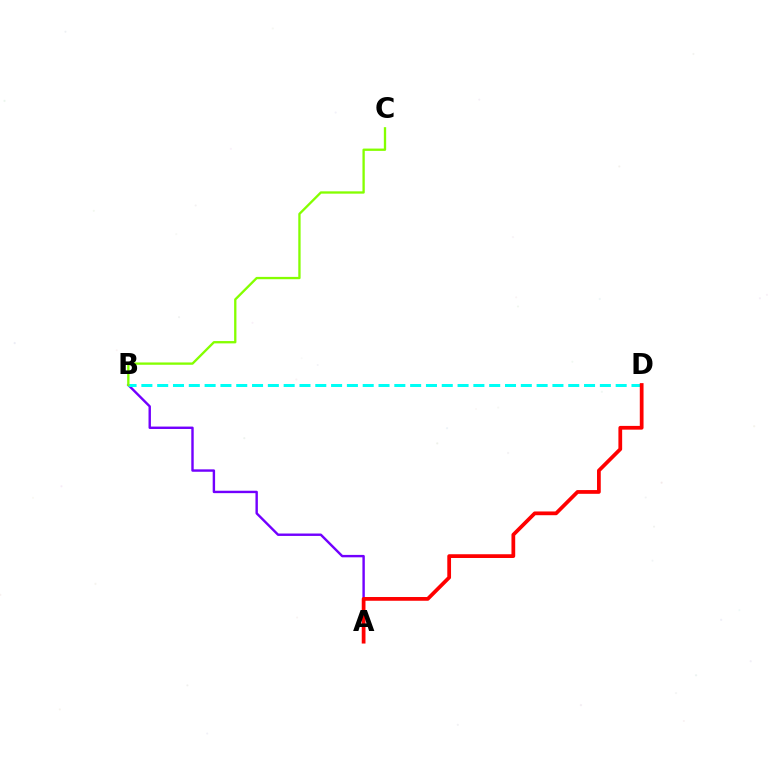{('A', 'B'): [{'color': '#7200ff', 'line_style': 'solid', 'thickness': 1.74}], ('B', 'D'): [{'color': '#00fff6', 'line_style': 'dashed', 'thickness': 2.15}], ('A', 'D'): [{'color': '#ff0000', 'line_style': 'solid', 'thickness': 2.7}], ('B', 'C'): [{'color': '#84ff00', 'line_style': 'solid', 'thickness': 1.67}]}